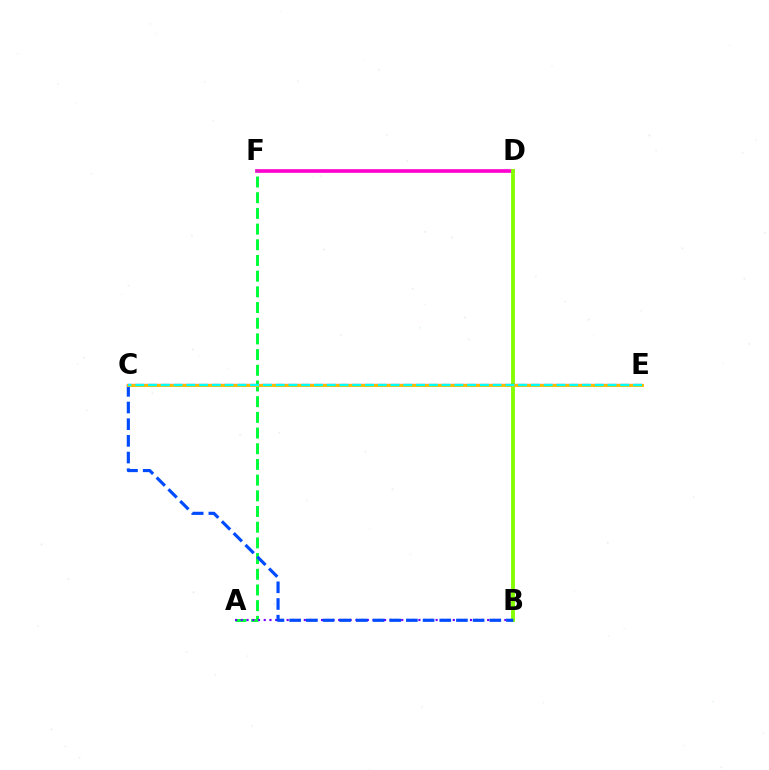{('D', 'F'): [{'color': '#ff00cf', 'line_style': 'solid', 'thickness': 2.64}], ('A', 'F'): [{'color': '#00ff39', 'line_style': 'dashed', 'thickness': 2.13}], ('A', 'B'): [{'color': '#7200ff', 'line_style': 'dotted', 'thickness': 1.56}], ('B', 'D'): [{'color': '#84ff00', 'line_style': 'solid', 'thickness': 2.78}], ('B', 'C'): [{'color': '#004bff', 'line_style': 'dashed', 'thickness': 2.27}], ('C', 'E'): [{'color': '#ff0000', 'line_style': 'solid', 'thickness': 1.6}, {'color': '#ffbd00', 'line_style': 'solid', 'thickness': 2.12}, {'color': '#00fff6', 'line_style': 'dashed', 'thickness': 1.73}]}